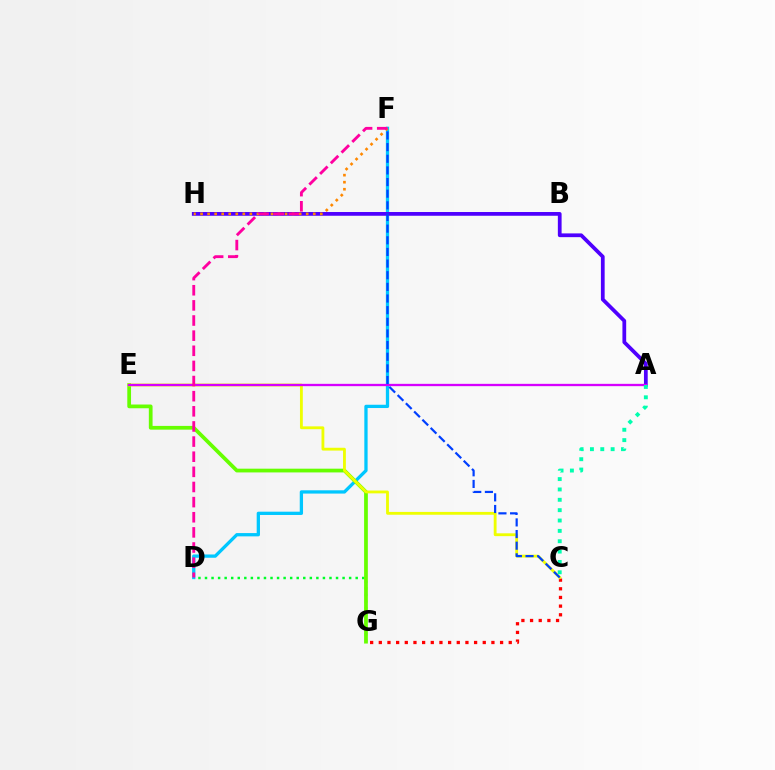{('D', 'G'): [{'color': '#00ff27', 'line_style': 'dotted', 'thickness': 1.78}], ('C', 'G'): [{'color': '#ff0000', 'line_style': 'dotted', 'thickness': 2.35}], ('D', 'F'): [{'color': '#00c7ff', 'line_style': 'solid', 'thickness': 2.37}, {'color': '#ff00a0', 'line_style': 'dashed', 'thickness': 2.06}], ('A', 'H'): [{'color': '#4f00ff', 'line_style': 'solid', 'thickness': 2.7}], ('E', 'G'): [{'color': '#66ff00', 'line_style': 'solid', 'thickness': 2.69}], ('C', 'E'): [{'color': '#eeff00', 'line_style': 'solid', 'thickness': 2.04}], ('F', 'H'): [{'color': '#ff8800', 'line_style': 'dotted', 'thickness': 1.91}], ('A', 'E'): [{'color': '#d600ff', 'line_style': 'solid', 'thickness': 1.66}], ('C', 'F'): [{'color': '#003fff', 'line_style': 'dashed', 'thickness': 1.58}], ('A', 'C'): [{'color': '#00ffaf', 'line_style': 'dotted', 'thickness': 2.81}]}